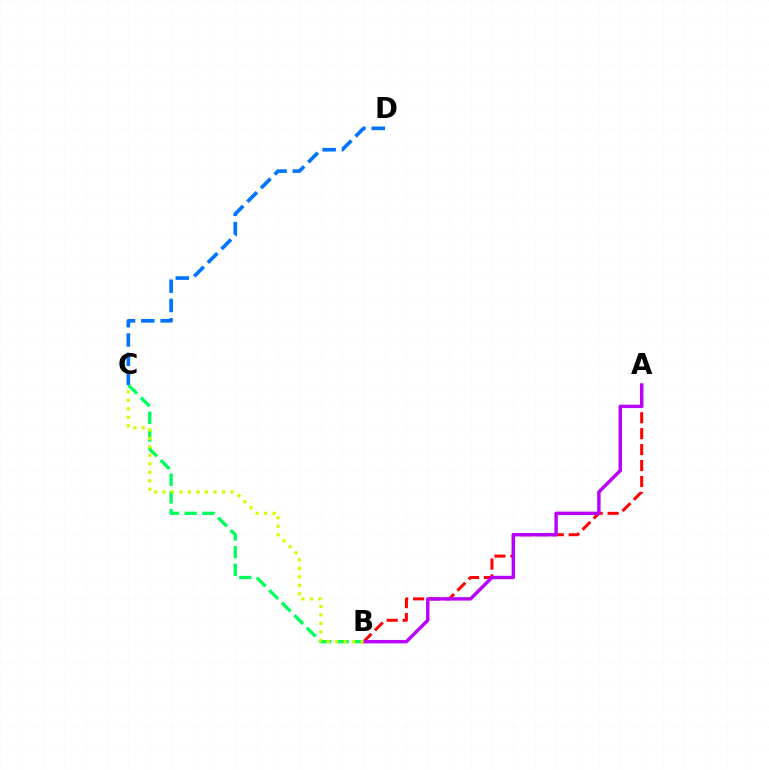{('B', 'C'): [{'color': '#00ff5c', 'line_style': 'dashed', 'thickness': 2.41}, {'color': '#d1ff00', 'line_style': 'dotted', 'thickness': 2.31}], ('A', 'B'): [{'color': '#ff0000', 'line_style': 'dashed', 'thickness': 2.17}, {'color': '#b900ff', 'line_style': 'solid', 'thickness': 2.45}], ('C', 'D'): [{'color': '#0074ff', 'line_style': 'dashed', 'thickness': 2.62}]}